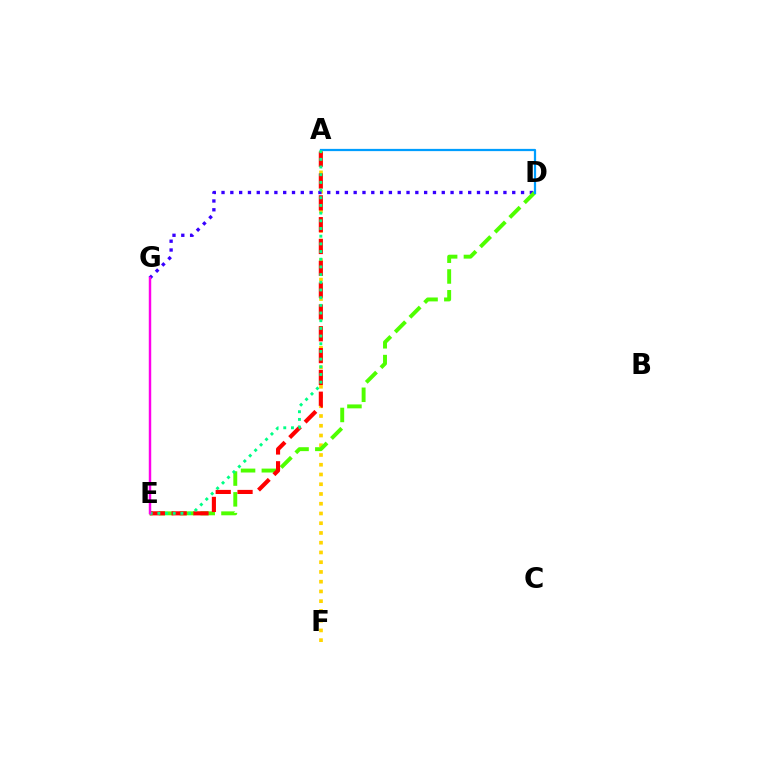{('A', 'F'): [{'color': '#ffd500', 'line_style': 'dotted', 'thickness': 2.65}], ('D', 'G'): [{'color': '#3700ff', 'line_style': 'dotted', 'thickness': 2.39}], ('D', 'E'): [{'color': '#4fff00', 'line_style': 'dashed', 'thickness': 2.82}], ('A', 'D'): [{'color': '#009eff', 'line_style': 'solid', 'thickness': 1.61}], ('A', 'E'): [{'color': '#ff0000', 'line_style': 'dashed', 'thickness': 2.96}, {'color': '#00ff86', 'line_style': 'dotted', 'thickness': 2.09}], ('E', 'G'): [{'color': '#ff00ed', 'line_style': 'solid', 'thickness': 1.77}]}